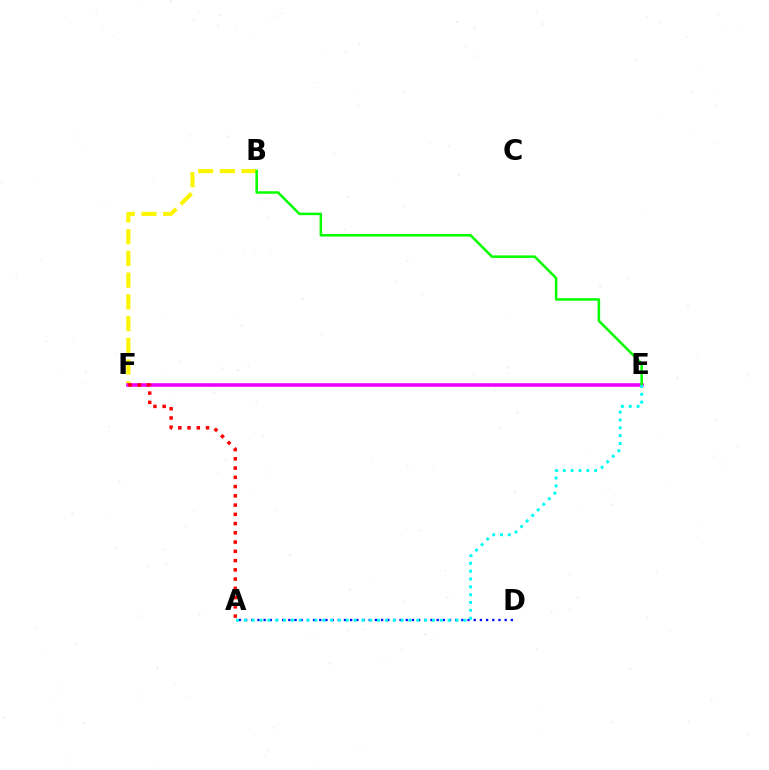{('A', 'D'): [{'color': '#0010ff', 'line_style': 'dotted', 'thickness': 1.68}], ('B', 'F'): [{'color': '#fcf500', 'line_style': 'dashed', 'thickness': 2.95}], ('E', 'F'): [{'color': '#ee00ff', 'line_style': 'solid', 'thickness': 2.58}], ('B', 'E'): [{'color': '#08ff00', 'line_style': 'solid', 'thickness': 1.82}], ('A', 'F'): [{'color': '#ff0000', 'line_style': 'dotted', 'thickness': 2.51}], ('A', 'E'): [{'color': '#00fff6', 'line_style': 'dotted', 'thickness': 2.13}]}